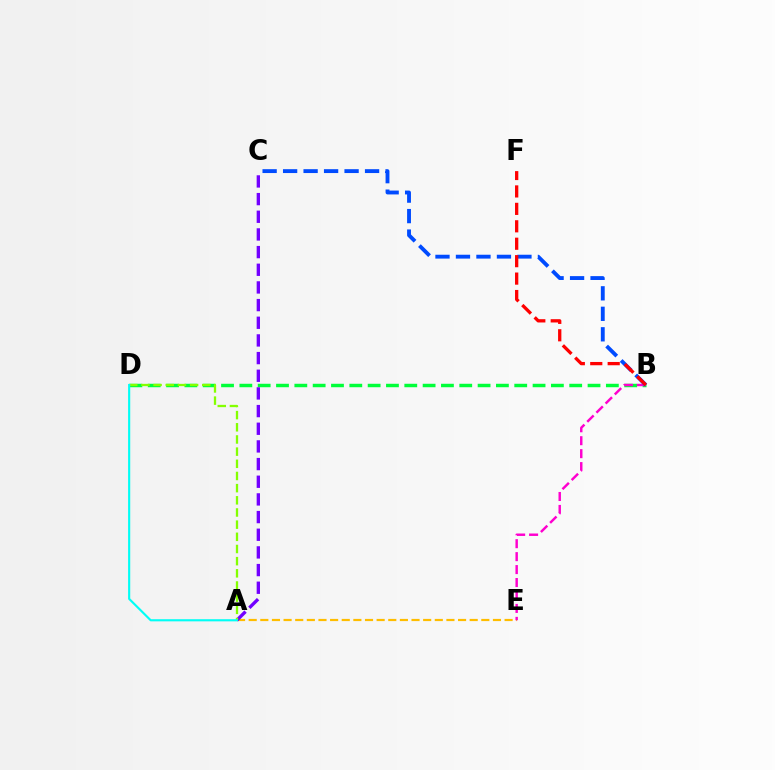{('B', 'D'): [{'color': '#00ff39', 'line_style': 'dashed', 'thickness': 2.49}], ('A', 'E'): [{'color': '#ffbd00', 'line_style': 'dashed', 'thickness': 1.58}], ('B', 'E'): [{'color': '#ff00cf', 'line_style': 'dashed', 'thickness': 1.76}], ('B', 'C'): [{'color': '#004bff', 'line_style': 'dashed', 'thickness': 2.78}], ('A', 'C'): [{'color': '#7200ff', 'line_style': 'dashed', 'thickness': 2.4}], ('A', 'D'): [{'color': '#84ff00', 'line_style': 'dashed', 'thickness': 1.65}, {'color': '#00fff6', 'line_style': 'solid', 'thickness': 1.54}], ('B', 'F'): [{'color': '#ff0000', 'line_style': 'dashed', 'thickness': 2.37}]}